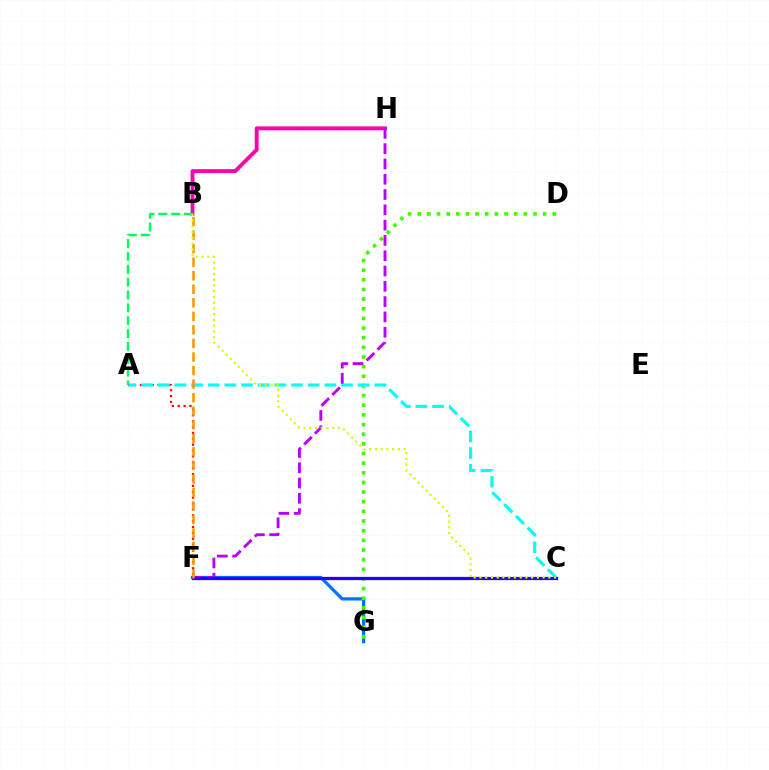{('B', 'H'): [{'color': '#ff00ac', 'line_style': 'solid', 'thickness': 2.79}], ('F', 'G'): [{'color': '#0074ff', 'line_style': 'solid', 'thickness': 2.33}], ('A', 'B'): [{'color': '#00ff5c', 'line_style': 'dashed', 'thickness': 1.75}], ('D', 'G'): [{'color': '#3dff00', 'line_style': 'dotted', 'thickness': 2.62}], ('A', 'F'): [{'color': '#ff0000', 'line_style': 'dotted', 'thickness': 1.6}], ('A', 'C'): [{'color': '#00fff6', 'line_style': 'dashed', 'thickness': 2.26}], ('F', 'H'): [{'color': '#b900ff', 'line_style': 'dashed', 'thickness': 2.08}], ('C', 'F'): [{'color': '#2500ff', 'line_style': 'solid', 'thickness': 2.34}], ('B', 'F'): [{'color': '#ff9400', 'line_style': 'dashed', 'thickness': 1.84}], ('B', 'C'): [{'color': '#d1ff00', 'line_style': 'dotted', 'thickness': 1.56}]}